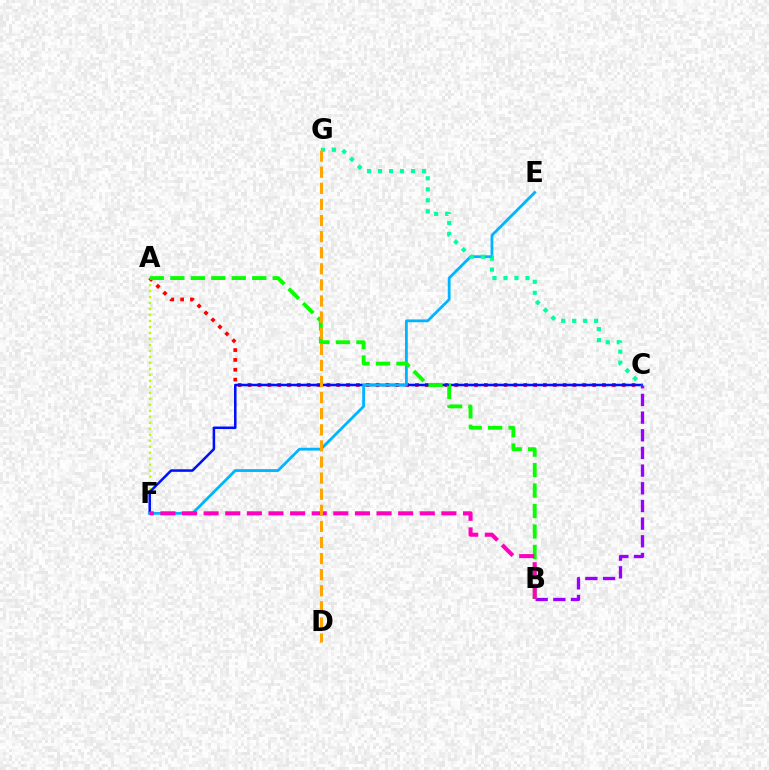{('A', 'F'): [{'color': '#b3ff00', 'line_style': 'dotted', 'thickness': 1.63}], ('A', 'C'): [{'color': '#ff0000', 'line_style': 'dotted', 'thickness': 2.67}], ('C', 'F'): [{'color': '#0010ff', 'line_style': 'solid', 'thickness': 1.83}], ('E', 'F'): [{'color': '#00b5ff', 'line_style': 'solid', 'thickness': 2.01}], ('B', 'C'): [{'color': '#9b00ff', 'line_style': 'dashed', 'thickness': 2.4}], ('C', 'G'): [{'color': '#00ff9d', 'line_style': 'dotted', 'thickness': 2.99}], ('A', 'B'): [{'color': '#08ff00', 'line_style': 'dashed', 'thickness': 2.78}], ('B', 'F'): [{'color': '#ff00bd', 'line_style': 'dashed', 'thickness': 2.94}], ('D', 'G'): [{'color': '#ffa500', 'line_style': 'dashed', 'thickness': 2.19}]}